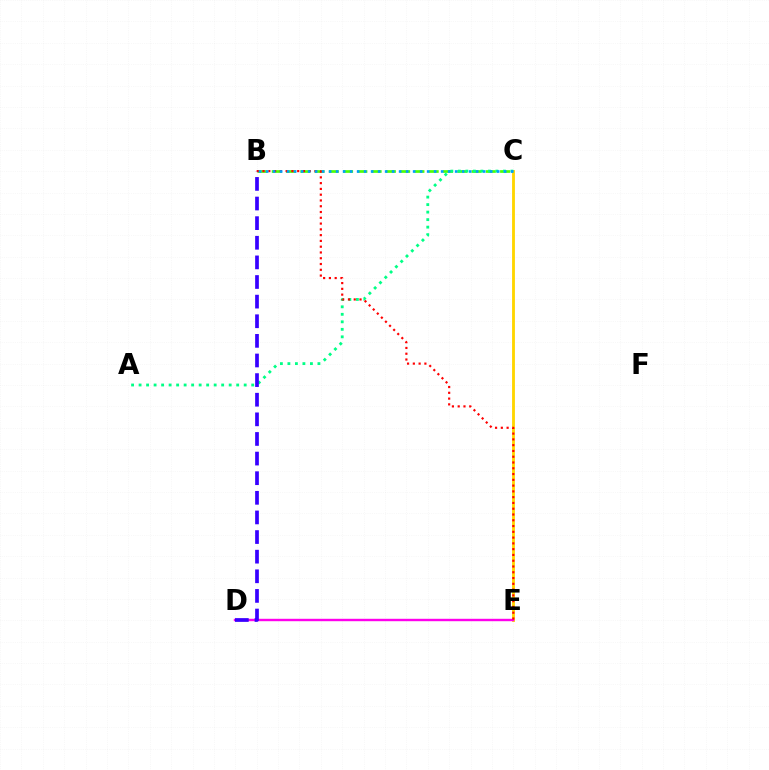{('C', 'E'): [{'color': '#ffd500', 'line_style': 'solid', 'thickness': 2.05}], ('B', 'C'): [{'color': '#4fff00', 'line_style': 'dashed', 'thickness': 1.94}, {'color': '#009eff', 'line_style': 'dotted', 'thickness': 1.9}], ('A', 'C'): [{'color': '#00ff86', 'line_style': 'dotted', 'thickness': 2.04}], ('D', 'E'): [{'color': '#ff00ed', 'line_style': 'solid', 'thickness': 1.74}], ('B', 'E'): [{'color': '#ff0000', 'line_style': 'dotted', 'thickness': 1.57}], ('B', 'D'): [{'color': '#3700ff', 'line_style': 'dashed', 'thickness': 2.67}]}